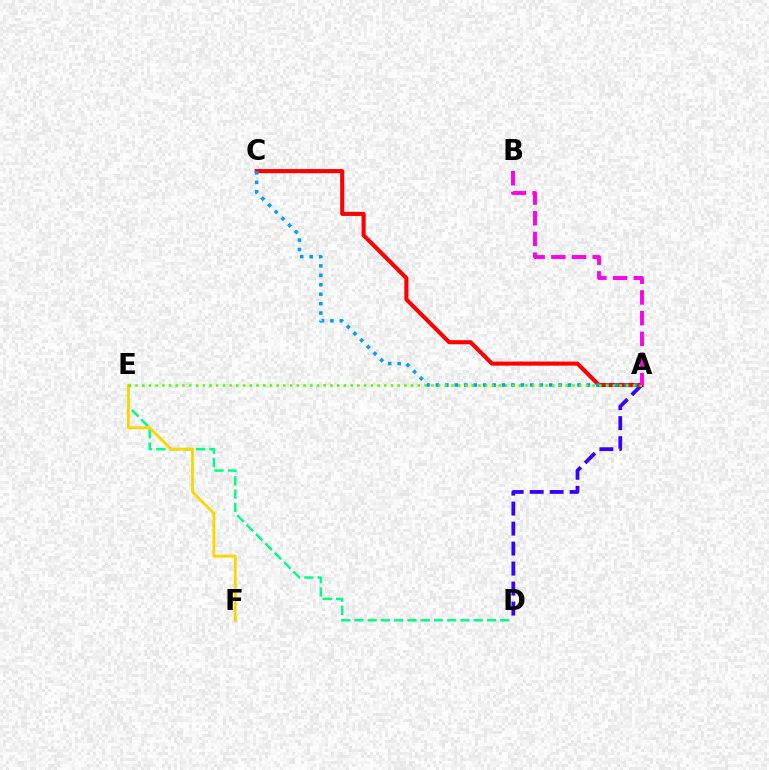{('A', 'D'): [{'color': '#3700ff', 'line_style': 'dashed', 'thickness': 2.72}], ('A', 'C'): [{'color': '#ff0000', 'line_style': 'solid', 'thickness': 2.95}, {'color': '#009eff', 'line_style': 'dotted', 'thickness': 2.56}], ('D', 'E'): [{'color': '#00ff86', 'line_style': 'dashed', 'thickness': 1.8}], ('E', 'F'): [{'color': '#ffd500', 'line_style': 'solid', 'thickness': 2.03}], ('A', 'E'): [{'color': '#4fff00', 'line_style': 'dotted', 'thickness': 1.83}], ('A', 'B'): [{'color': '#ff00ed', 'line_style': 'dashed', 'thickness': 2.81}]}